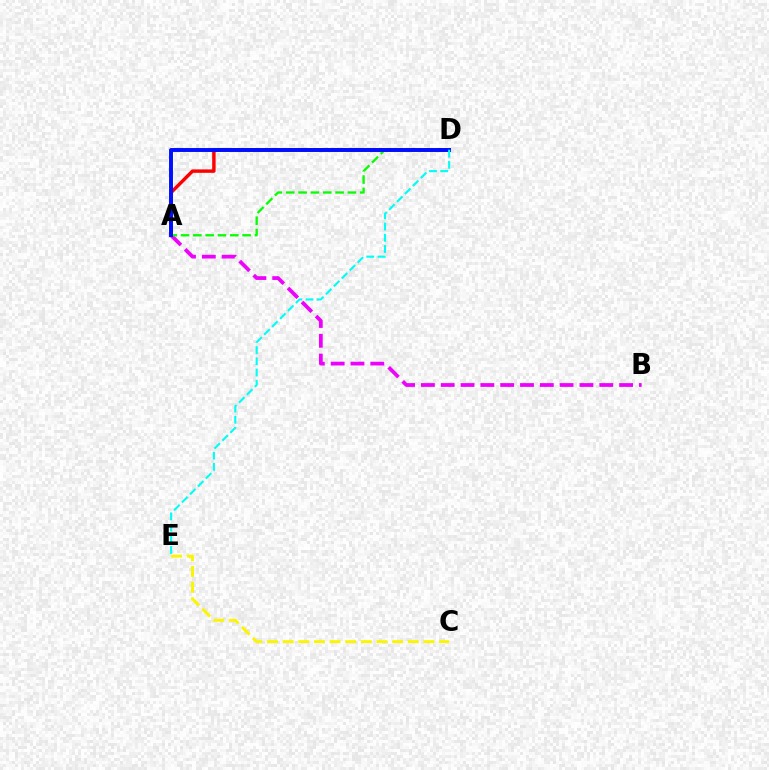{('A', 'B'): [{'color': '#ee00ff', 'line_style': 'dashed', 'thickness': 2.69}], ('C', 'E'): [{'color': '#fcf500', 'line_style': 'dashed', 'thickness': 2.12}], ('A', 'D'): [{'color': '#ff0000', 'line_style': 'solid', 'thickness': 2.47}, {'color': '#08ff00', 'line_style': 'dashed', 'thickness': 1.67}, {'color': '#0010ff', 'line_style': 'solid', 'thickness': 2.83}], ('D', 'E'): [{'color': '#00fff6', 'line_style': 'dashed', 'thickness': 1.52}]}